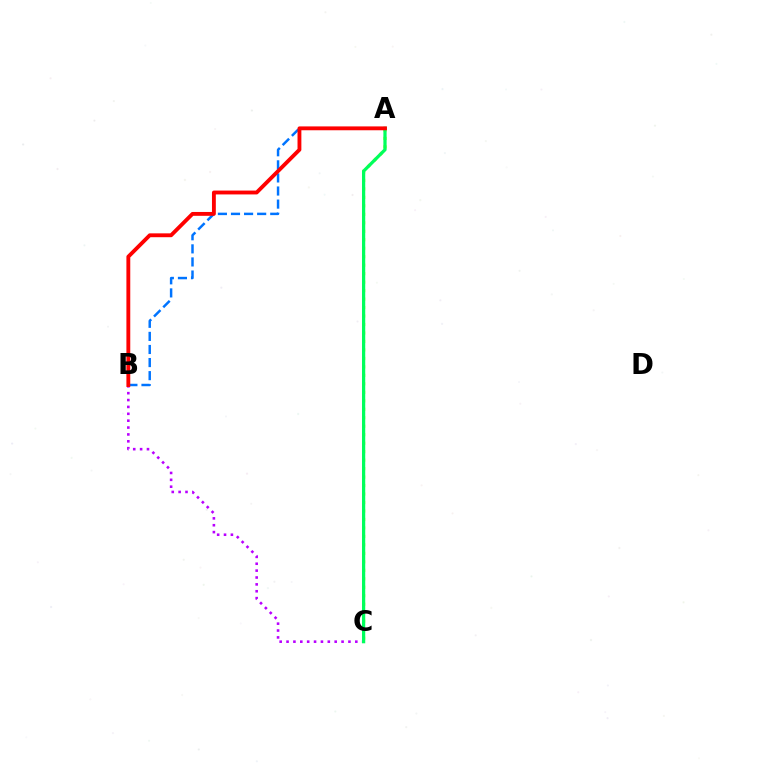{('A', 'B'): [{'color': '#0074ff', 'line_style': 'dashed', 'thickness': 1.78}, {'color': '#ff0000', 'line_style': 'solid', 'thickness': 2.78}], ('B', 'C'): [{'color': '#b900ff', 'line_style': 'dotted', 'thickness': 1.87}], ('A', 'C'): [{'color': '#d1ff00', 'line_style': 'dotted', 'thickness': 2.3}, {'color': '#00ff5c', 'line_style': 'solid', 'thickness': 2.34}]}